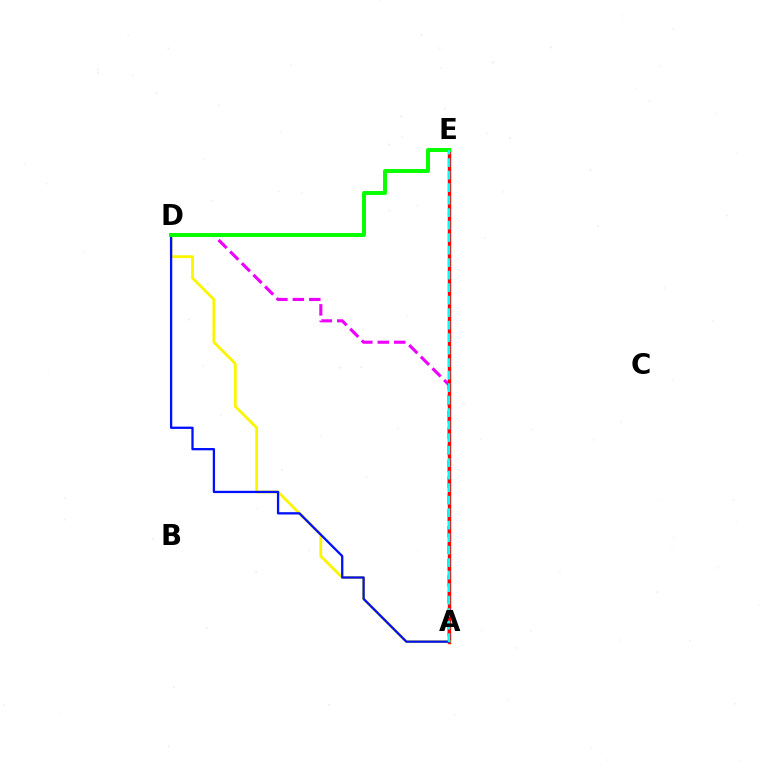{('A', 'D'): [{'color': '#ee00ff', 'line_style': 'dashed', 'thickness': 2.24}, {'color': '#fcf500', 'line_style': 'solid', 'thickness': 2.01}, {'color': '#0010ff', 'line_style': 'solid', 'thickness': 1.65}], ('A', 'E'): [{'color': '#ff0000', 'line_style': 'solid', 'thickness': 2.44}, {'color': '#00fff6', 'line_style': 'dashed', 'thickness': 1.7}], ('D', 'E'): [{'color': '#08ff00', 'line_style': 'solid', 'thickness': 2.85}]}